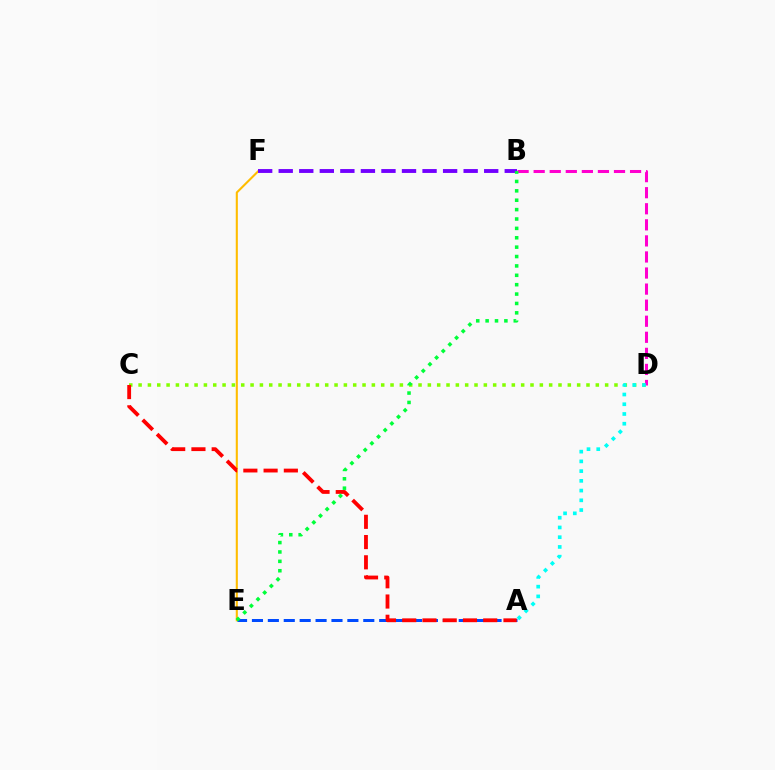{('E', 'F'): [{'color': '#ffbd00', 'line_style': 'solid', 'thickness': 1.51}], ('A', 'E'): [{'color': '#004bff', 'line_style': 'dashed', 'thickness': 2.16}], ('C', 'D'): [{'color': '#84ff00', 'line_style': 'dotted', 'thickness': 2.54}], ('A', 'C'): [{'color': '#ff0000', 'line_style': 'dashed', 'thickness': 2.75}], ('B', 'D'): [{'color': '#ff00cf', 'line_style': 'dashed', 'thickness': 2.18}], ('A', 'D'): [{'color': '#00fff6', 'line_style': 'dotted', 'thickness': 2.64}], ('B', 'F'): [{'color': '#7200ff', 'line_style': 'dashed', 'thickness': 2.79}], ('B', 'E'): [{'color': '#00ff39', 'line_style': 'dotted', 'thickness': 2.55}]}